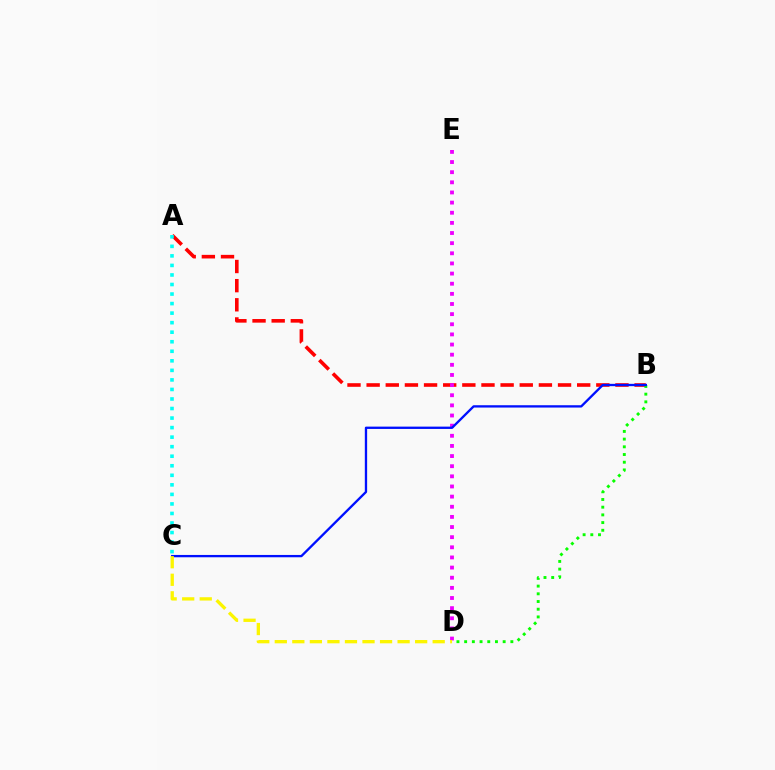{('A', 'B'): [{'color': '#ff0000', 'line_style': 'dashed', 'thickness': 2.6}], ('B', 'D'): [{'color': '#08ff00', 'line_style': 'dotted', 'thickness': 2.09}], ('D', 'E'): [{'color': '#ee00ff', 'line_style': 'dotted', 'thickness': 2.75}], ('B', 'C'): [{'color': '#0010ff', 'line_style': 'solid', 'thickness': 1.67}], ('C', 'D'): [{'color': '#fcf500', 'line_style': 'dashed', 'thickness': 2.38}], ('A', 'C'): [{'color': '#00fff6', 'line_style': 'dotted', 'thickness': 2.59}]}